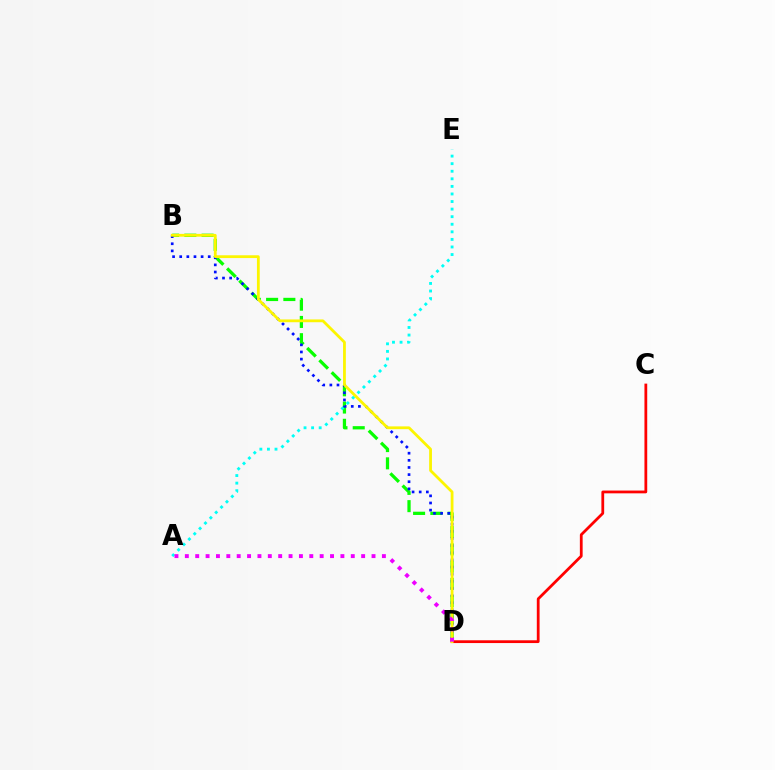{('B', 'D'): [{'color': '#08ff00', 'line_style': 'dashed', 'thickness': 2.34}, {'color': '#0010ff', 'line_style': 'dotted', 'thickness': 1.94}, {'color': '#fcf500', 'line_style': 'solid', 'thickness': 2.01}], ('A', 'E'): [{'color': '#00fff6', 'line_style': 'dotted', 'thickness': 2.06}], ('C', 'D'): [{'color': '#ff0000', 'line_style': 'solid', 'thickness': 2.0}], ('A', 'D'): [{'color': '#ee00ff', 'line_style': 'dotted', 'thickness': 2.82}]}